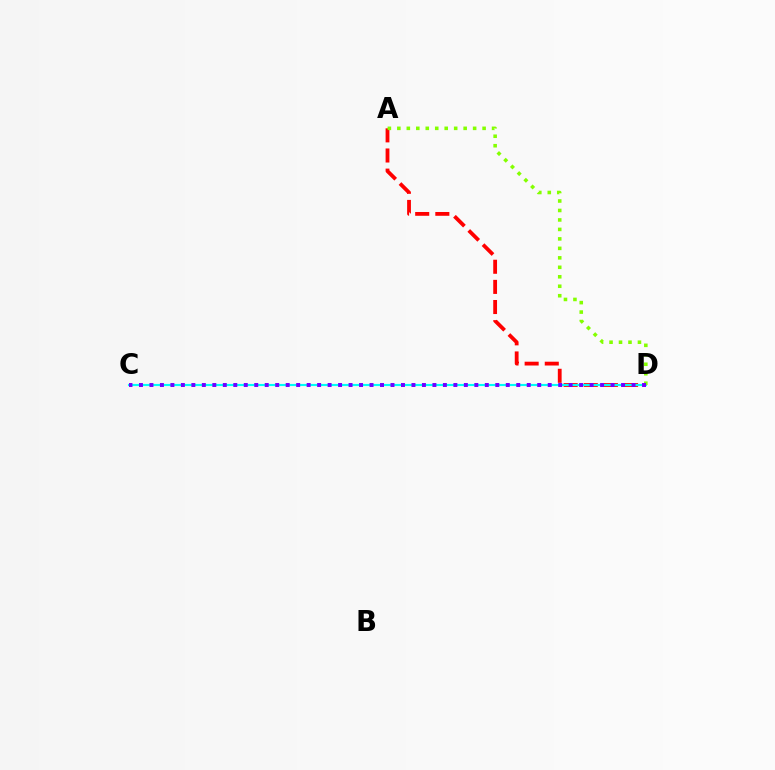{('A', 'D'): [{'color': '#ff0000', 'line_style': 'dashed', 'thickness': 2.73}, {'color': '#84ff00', 'line_style': 'dotted', 'thickness': 2.57}], ('C', 'D'): [{'color': '#00fff6', 'line_style': 'solid', 'thickness': 1.53}, {'color': '#7200ff', 'line_style': 'dotted', 'thickness': 2.85}]}